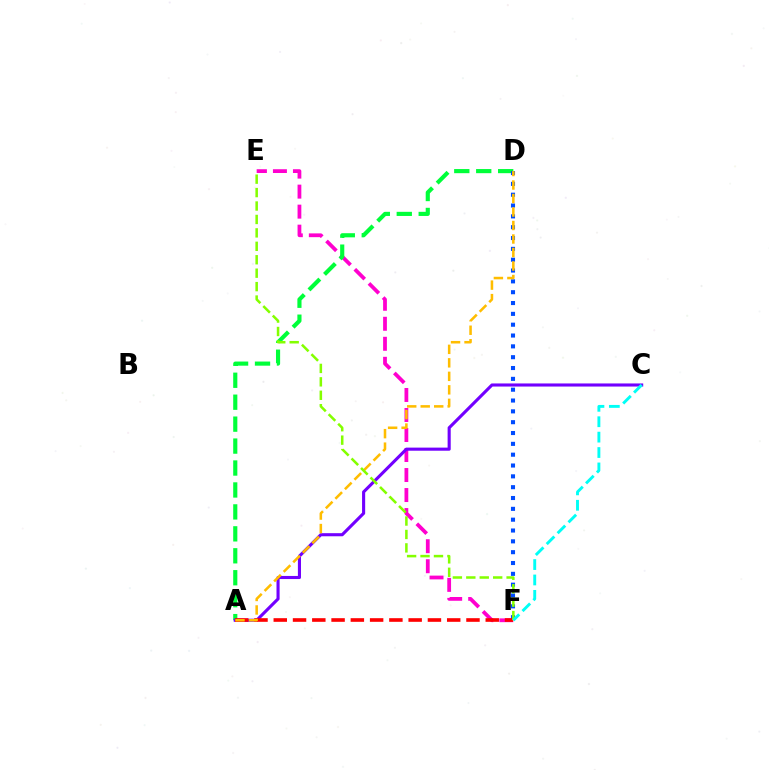{('E', 'F'): [{'color': '#ff00cf', 'line_style': 'dashed', 'thickness': 2.72}, {'color': '#84ff00', 'line_style': 'dashed', 'thickness': 1.82}], ('A', 'D'): [{'color': '#00ff39', 'line_style': 'dashed', 'thickness': 2.98}, {'color': '#ffbd00', 'line_style': 'dashed', 'thickness': 1.83}], ('D', 'F'): [{'color': '#004bff', 'line_style': 'dotted', 'thickness': 2.94}], ('A', 'C'): [{'color': '#7200ff', 'line_style': 'solid', 'thickness': 2.23}], ('A', 'F'): [{'color': '#ff0000', 'line_style': 'dashed', 'thickness': 2.62}], ('C', 'F'): [{'color': '#00fff6', 'line_style': 'dashed', 'thickness': 2.09}]}